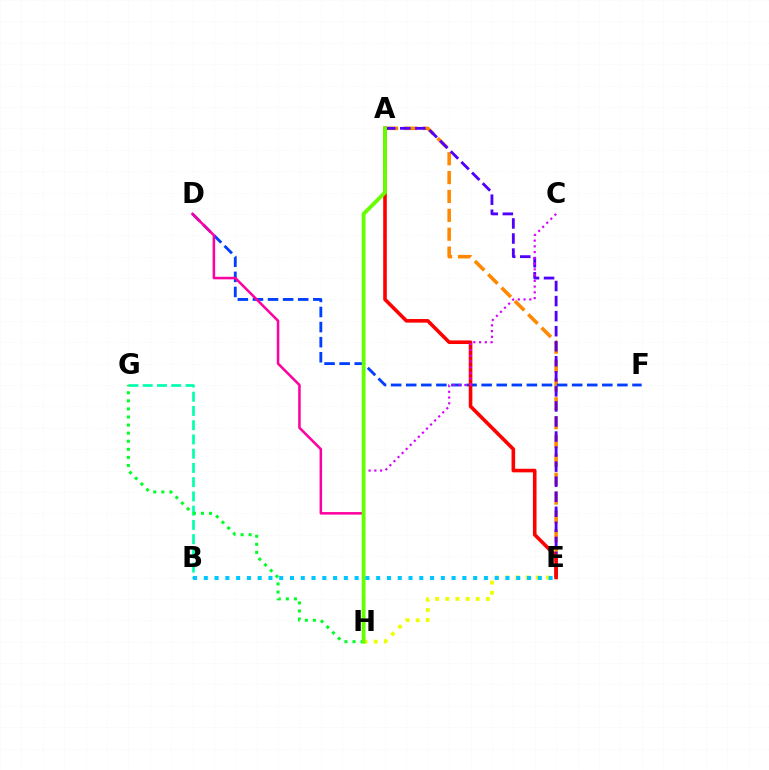{('A', 'E'): [{'color': '#ff8800', 'line_style': 'dashed', 'thickness': 2.56}, {'color': '#4f00ff', 'line_style': 'dashed', 'thickness': 2.04}, {'color': '#ff0000', 'line_style': 'solid', 'thickness': 2.59}], ('E', 'H'): [{'color': '#eeff00', 'line_style': 'dotted', 'thickness': 2.76}], ('D', 'F'): [{'color': '#003fff', 'line_style': 'dashed', 'thickness': 2.05}], ('B', 'G'): [{'color': '#00ffaf', 'line_style': 'dashed', 'thickness': 1.94}], ('D', 'H'): [{'color': '#ff00a0', 'line_style': 'solid', 'thickness': 1.83}], ('C', 'H'): [{'color': '#d600ff', 'line_style': 'dotted', 'thickness': 1.56}], ('G', 'H'): [{'color': '#00ff27', 'line_style': 'dotted', 'thickness': 2.19}], ('A', 'H'): [{'color': '#66ff00', 'line_style': 'solid', 'thickness': 2.76}], ('B', 'E'): [{'color': '#00c7ff', 'line_style': 'dotted', 'thickness': 2.93}]}